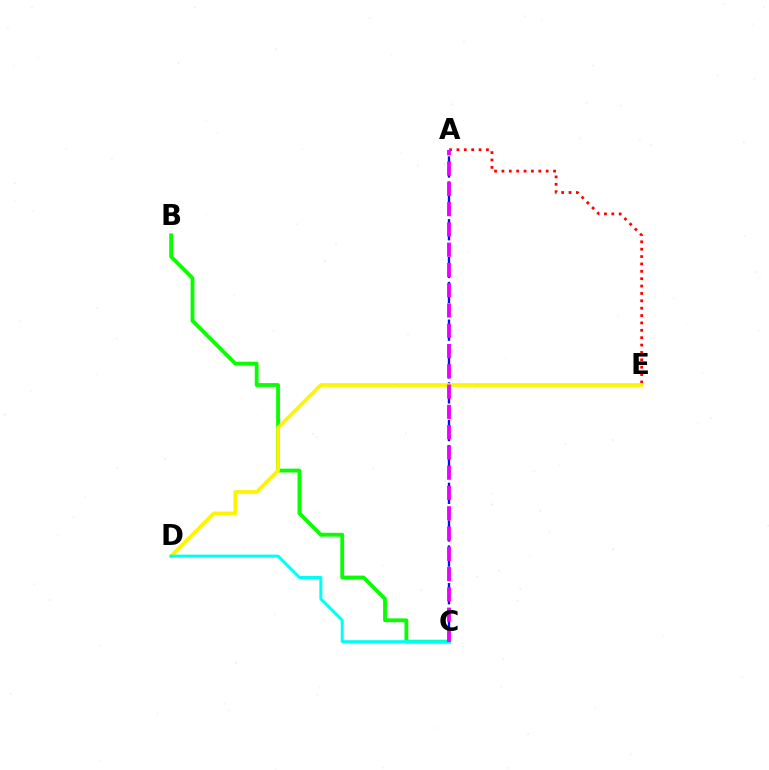{('A', 'E'): [{'color': '#ff0000', 'line_style': 'dotted', 'thickness': 2.0}], ('A', 'C'): [{'color': '#0010ff', 'line_style': 'dashed', 'thickness': 1.7}, {'color': '#ee00ff', 'line_style': 'dashed', 'thickness': 2.75}], ('B', 'C'): [{'color': '#08ff00', 'line_style': 'solid', 'thickness': 2.74}], ('D', 'E'): [{'color': '#fcf500', 'line_style': 'solid', 'thickness': 2.66}], ('C', 'D'): [{'color': '#00fff6', 'line_style': 'solid', 'thickness': 2.16}]}